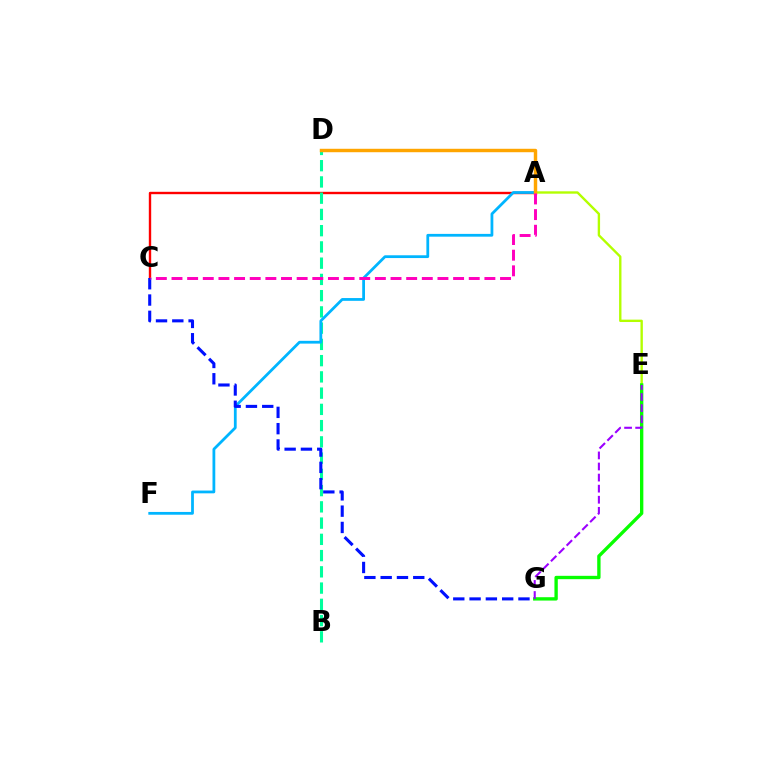{('A', 'E'): [{'color': '#b3ff00', 'line_style': 'solid', 'thickness': 1.71}], ('A', 'C'): [{'color': '#ff0000', 'line_style': 'solid', 'thickness': 1.72}, {'color': '#ff00bd', 'line_style': 'dashed', 'thickness': 2.13}], ('B', 'D'): [{'color': '#00ff9d', 'line_style': 'dashed', 'thickness': 2.21}], ('A', 'F'): [{'color': '#00b5ff', 'line_style': 'solid', 'thickness': 2.0}], ('C', 'G'): [{'color': '#0010ff', 'line_style': 'dashed', 'thickness': 2.21}], ('E', 'G'): [{'color': '#08ff00', 'line_style': 'solid', 'thickness': 2.41}, {'color': '#9b00ff', 'line_style': 'dashed', 'thickness': 1.5}], ('A', 'D'): [{'color': '#ffa500', 'line_style': 'solid', 'thickness': 2.47}]}